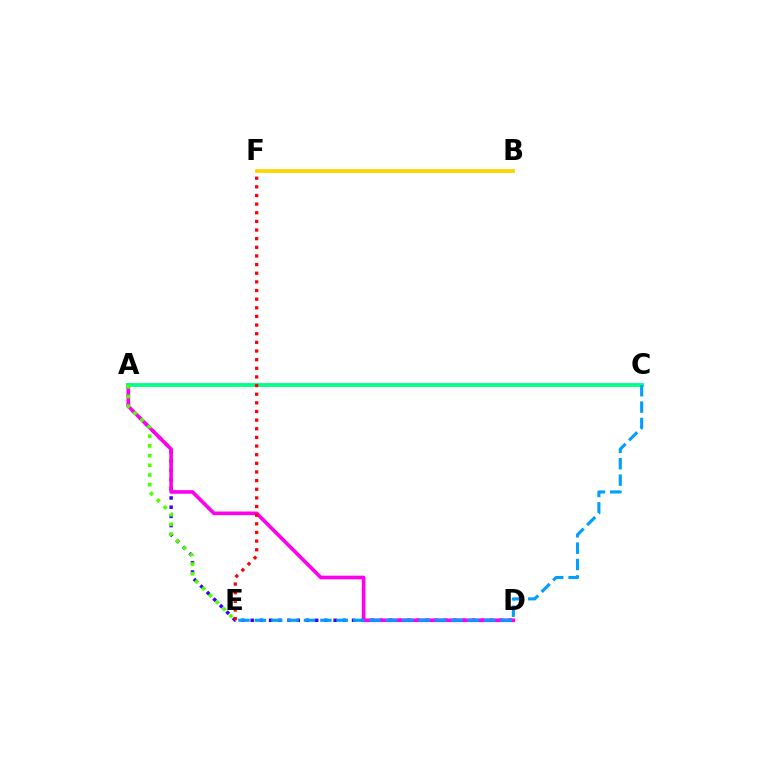{('A', 'D'): [{'color': '#3700ff', 'line_style': 'dotted', 'thickness': 2.5}, {'color': '#ff00ed', 'line_style': 'solid', 'thickness': 2.62}], ('B', 'F'): [{'color': '#ffd500', 'line_style': 'solid', 'thickness': 2.71}], ('A', 'C'): [{'color': '#00ff86', 'line_style': 'solid', 'thickness': 2.75}], ('C', 'E'): [{'color': '#009eff', 'line_style': 'dashed', 'thickness': 2.22}], ('E', 'F'): [{'color': '#ff0000', 'line_style': 'dotted', 'thickness': 2.35}], ('A', 'E'): [{'color': '#4fff00', 'line_style': 'dotted', 'thickness': 2.64}]}